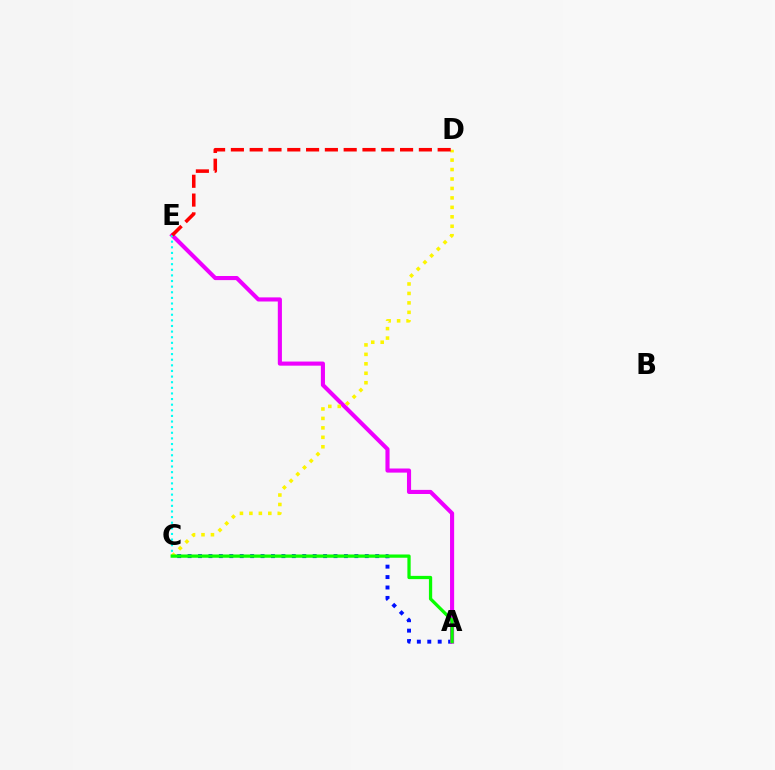{('A', 'C'): [{'color': '#0010ff', 'line_style': 'dotted', 'thickness': 2.83}, {'color': '#08ff00', 'line_style': 'solid', 'thickness': 2.35}], ('A', 'E'): [{'color': '#ee00ff', 'line_style': 'solid', 'thickness': 2.96}], ('C', 'E'): [{'color': '#00fff6', 'line_style': 'dotted', 'thickness': 1.53}], ('C', 'D'): [{'color': '#fcf500', 'line_style': 'dotted', 'thickness': 2.57}], ('D', 'E'): [{'color': '#ff0000', 'line_style': 'dashed', 'thickness': 2.55}]}